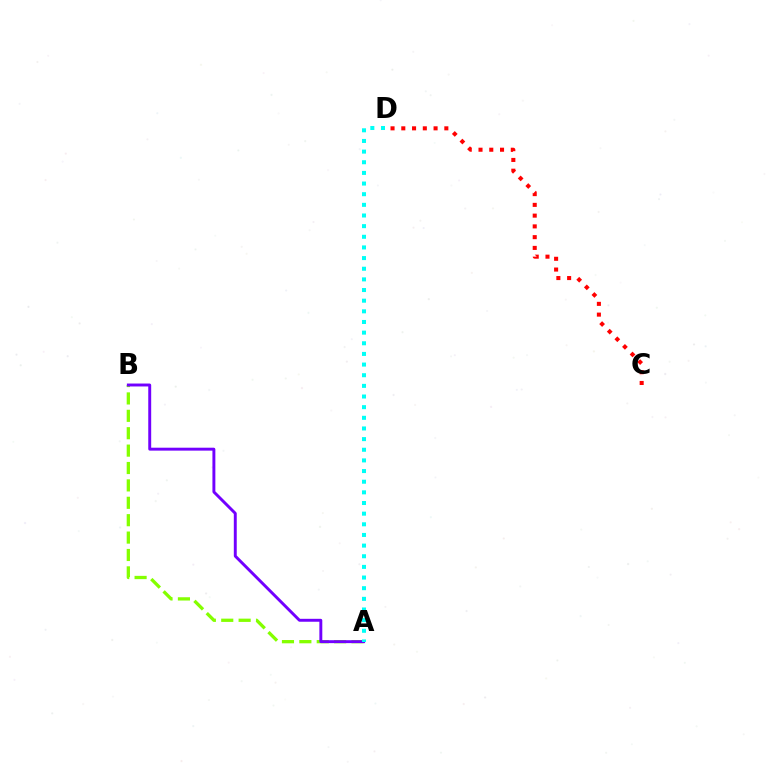{('A', 'B'): [{'color': '#84ff00', 'line_style': 'dashed', 'thickness': 2.36}, {'color': '#7200ff', 'line_style': 'solid', 'thickness': 2.11}], ('A', 'D'): [{'color': '#00fff6', 'line_style': 'dotted', 'thickness': 2.89}], ('C', 'D'): [{'color': '#ff0000', 'line_style': 'dotted', 'thickness': 2.92}]}